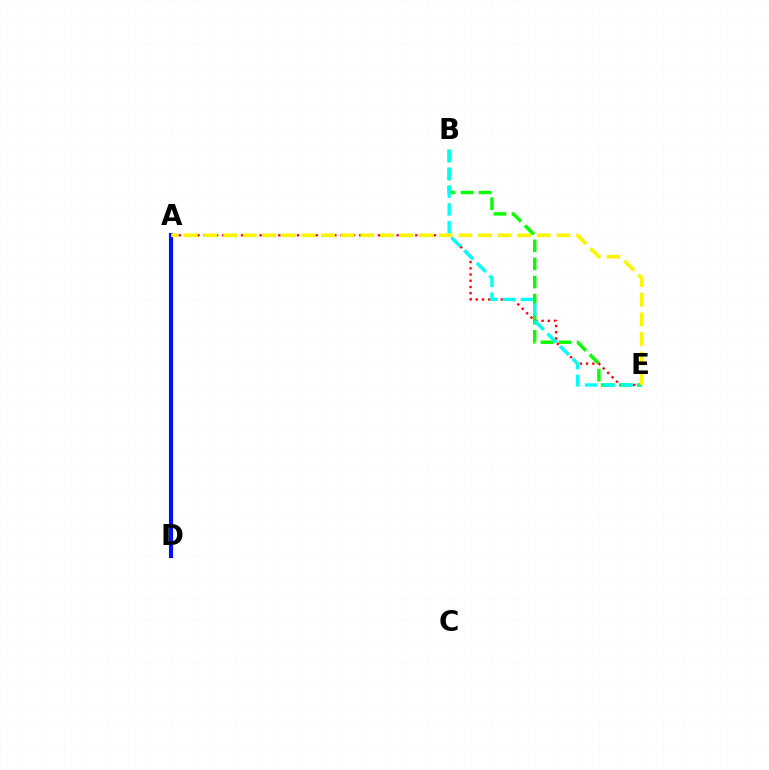{('B', 'E'): [{'color': '#08ff00', 'line_style': 'dashed', 'thickness': 2.46}, {'color': '#00fff6', 'line_style': 'dashed', 'thickness': 2.42}], ('A', 'D'): [{'color': '#ee00ff', 'line_style': 'dashed', 'thickness': 2.6}, {'color': '#0010ff', 'line_style': 'solid', 'thickness': 2.97}], ('A', 'E'): [{'color': '#ff0000', 'line_style': 'dotted', 'thickness': 1.69}, {'color': '#fcf500', 'line_style': 'dashed', 'thickness': 2.66}]}